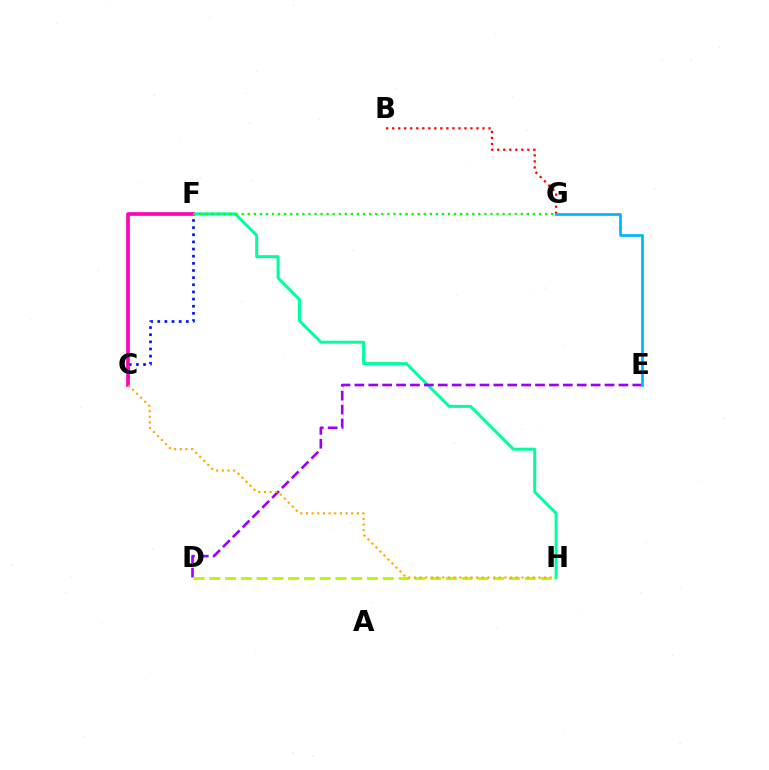{('B', 'G'): [{'color': '#ff0000', 'line_style': 'dotted', 'thickness': 1.64}], ('C', 'F'): [{'color': '#0010ff', 'line_style': 'dotted', 'thickness': 1.94}, {'color': '#ff00bd', 'line_style': 'solid', 'thickness': 2.64}], ('F', 'H'): [{'color': '#00ff9d', 'line_style': 'solid', 'thickness': 2.16}], ('D', 'E'): [{'color': '#9b00ff', 'line_style': 'dashed', 'thickness': 1.89}], ('E', 'G'): [{'color': '#00b5ff', 'line_style': 'solid', 'thickness': 1.94}], ('D', 'H'): [{'color': '#b3ff00', 'line_style': 'dashed', 'thickness': 2.14}], ('C', 'H'): [{'color': '#ffa500', 'line_style': 'dotted', 'thickness': 1.54}], ('F', 'G'): [{'color': '#08ff00', 'line_style': 'dotted', 'thickness': 1.65}]}